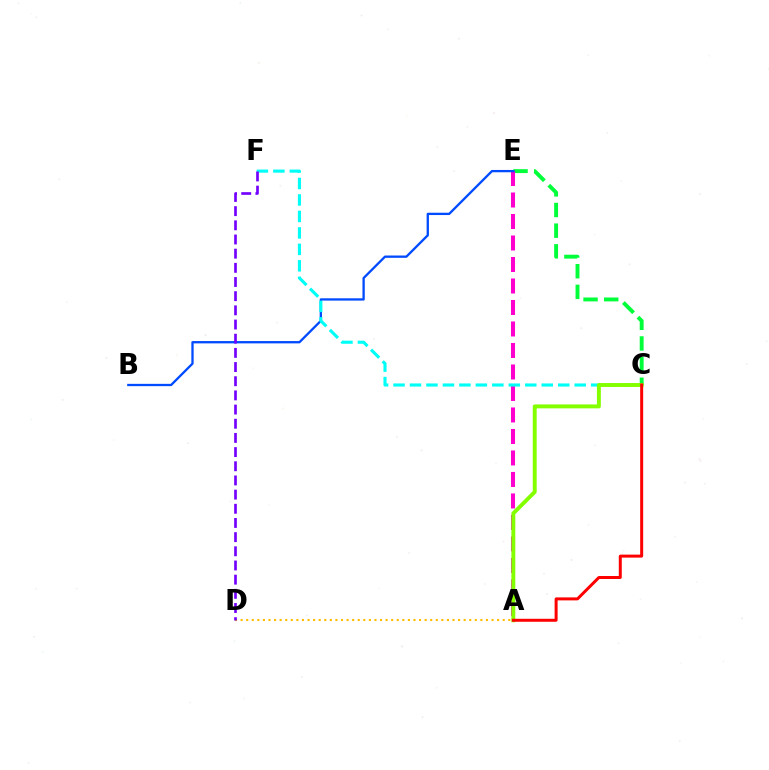{('C', 'E'): [{'color': '#00ff39', 'line_style': 'dashed', 'thickness': 2.8}], ('A', 'E'): [{'color': '#ff00cf', 'line_style': 'dashed', 'thickness': 2.92}], ('B', 'E'): [{'color': '#004bff', 'line_style': 'solid', 'thickness': 1.66}], ('A', 'D'): [{'color': '#ffbd00', 'line_style': 'dotted', 'thickness': 1.51}], ('C', 'F'): [{'color': '#00fff6', 'line_style': 'dashed', 'thickness': 2.24}], ('A', 'C'): [{'color': '#84ff00', 'line_style': 'solid', 'thickness': 2.82}, {'color': '#ff0000', 'line_style': 'solid', 'thickness': 2.15}], ('D', 'F'): [{'color': '#7200ff', 'line_style': 'dashed', 'thickness': 1.93}]}